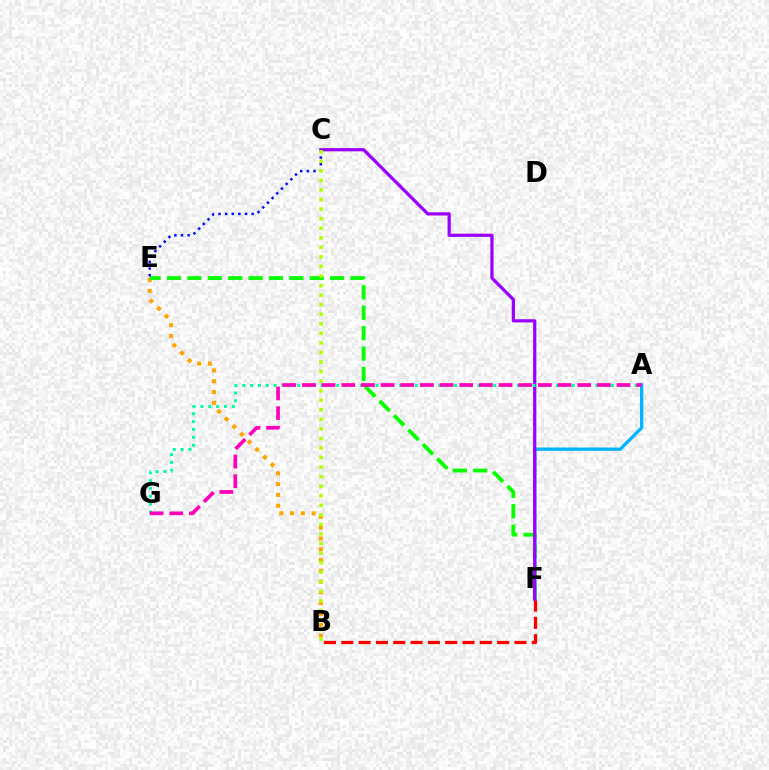{('B', 'F'): [{'color': '#ff0000', 'line_style': 'dashed', 'thickness': 2.35}], ('A', 'F'): [{'color': '#00b5ff', 'line_style': 'solid', 'thickness': 2.4}], ('B', 'E'): [{'color': '#ffa500', 'line_style': 'dotted', 'thickness': 2.93}], ('E', 'F'): [{'color': '#08ff00', 'line_style': 'dashed', 'thickness': 2.77}], ('C', 'F'): [{'color': '#9b00ff', 'line_style': 'solid', 'thickness': 2.32}], ('C', 'E'): [{'color': '#0010ff', 'line_style': 'dotted', 'thickness': 1.8}], ('B', 'C'): [{'color': '#b3ff00', 'line_style': 'dotted', 'thickness': 2.6}], ('A', 'G'): [{'color': '#00ff9d', 'line_style': 'dotted', 'thickness': 2.13}, {'color': '#ff00bd', 'line_style': 'dashed', 'thickness': 2.67}]}